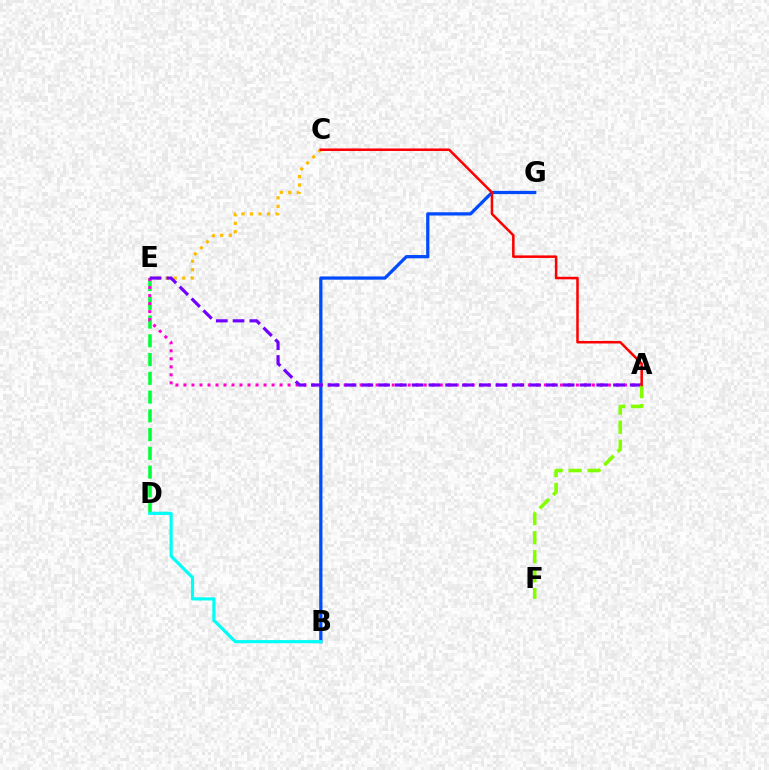{('C', 'E'): [{'color': '#ffbd00', 'line_style': 'dotted', 'thickness': 2.32}], ('B', 'G'): [{'color': '#004bff', 'line_style': 'solid', 'thickness': 2.33}], ('D', 'E'): [{'color': '#00ff39', 'line_style': 'dashed', 'thickness': 2.55}], ('A', 'E'): [{'color': '#ff00cf', 'line_style': 'dotted', 'thickness': 2.18}, {'color': '#7200ff', 'line_style': 'dashed', 'thickness': 2.28}], ('B', 'D'): [{'color': '#00fff6', 'line_style': 'solid', 'thickness': 2.28}], ('A', 'F'): [{'color': '#84ff00', 'line_style': 'dashed', 'thickness': 2.58}], ('A', 'C'): [{'color': '#ff0000', 'line_style': 'solid', 'thickness': 1.82}]}